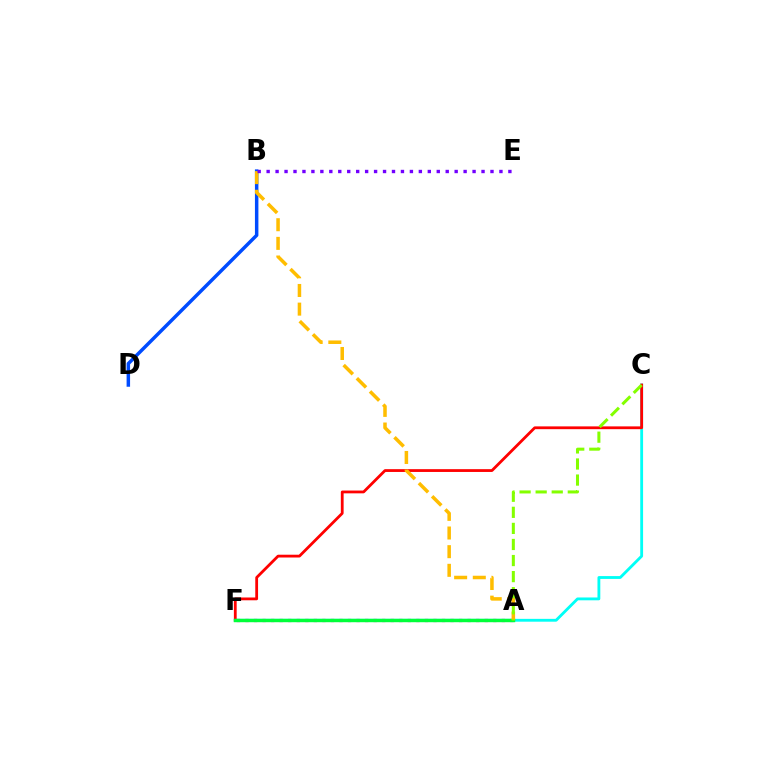{('B', 'D'): [{'color': '#004bff', 'line_style': 'solid', 'thickness': 2.5}], ('C', 'F'): [{'color': '#00fff6', 'line_style': 'solid', 'thickness': 2.04}, {'color': '#ff0000', 'line_style': 'solid', 'thickness': 2.01}], ('A', 'F'): [{'color': '#ff00cf', 'line_style': 'dotted', 'thickness': 2.32}, {'color': '#00ff39', 'line_style': 'solid', 'thickness': 2.47}], ('A', 'B'): [{'color': '#ffbd00', 'line_style': 'dashed', 'thickness': 2.53}], ('A', 'C'): [{'color': '#84ff00', 'line_style': 'dashed', 'thickness': 2.18}], ('B', 'E'): [{'color': '#7200ff', 'line_style': 'dotted', 'thickness': 2.43}]}